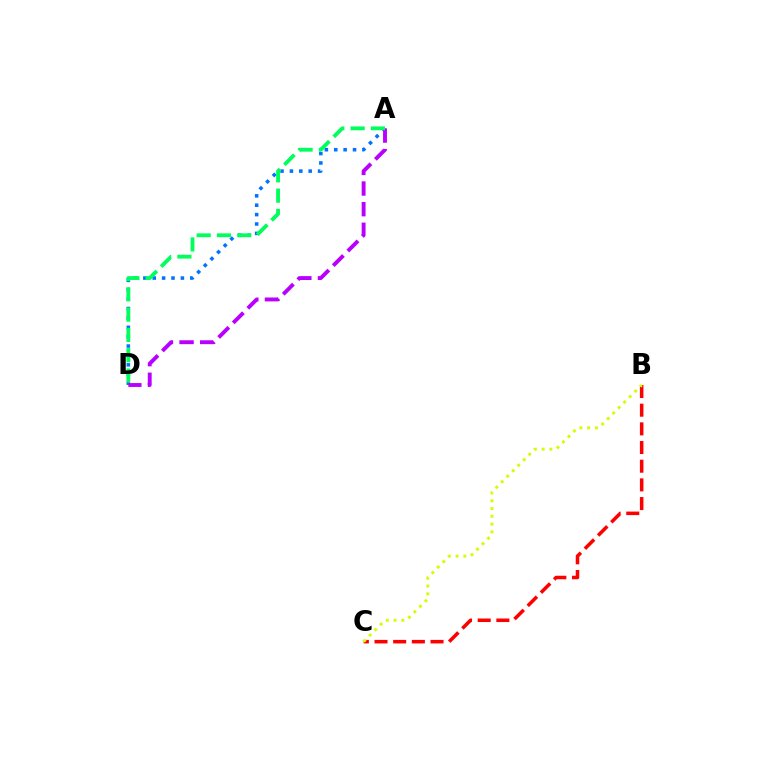{('B', 'C'): [{'color': '#ff0000', 'line_style': 'dashed', 'thickness': 2.54}, {'color': '#d1ff00', 'line_style': 'dotted', 'thickness': 2.11}], ('A', 'D'): [{'color': '#0074ff', 'line_style': 'dotted', 'thickness': 2.55}, {'color': '#b900ff', 'line_style': 'dashed', 'thickness': 2.8}, {'color': '#00ff5c', 'line_style': 'dashed', 'thickness': 2.76}]}